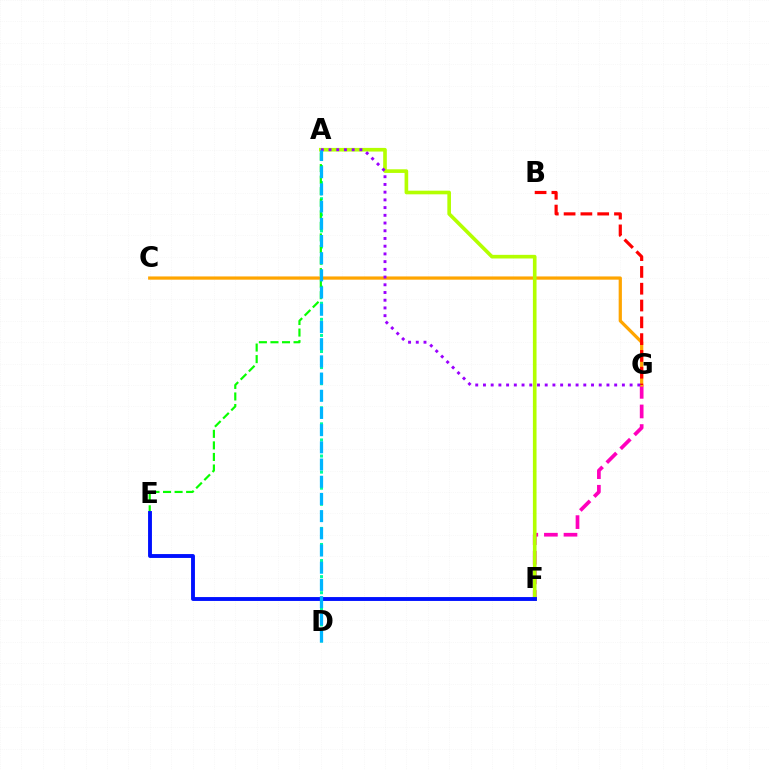{('F', 'G'): [{'color': '#ff00bd', 'line_style': 'dashed', 'thickness': 2.66}], ('C', 'G'): [{'color': '#ffa500', 'line_style': 'solid', 'thickness': 2.33}], ('A', 'F'): [{'color': '#b3ff00', 'line_style': 'solid', 'thickness': 2.62}], ('A', 'D'): [{'color': '#00ff9d', 'line_style': 'dotted', 'thickness': 2.18}, {'color': '#00b5ff', 'line_style': 'dashed', 'thickness': 2.34}], ('A', 'E'): [{'color': '#08ff00', 'line_style': 'dashed', 'thickness': 1.57}], ('B', 'G'): [{'color': '#ff0000', 'line_style': 'dashed', 'thickness': 2.28}], ('A', 'G'): [{'color': '#9b00ff', 'line_style': 'dotted', 'thickness': 2.1}], ('E', 'F'): [{'color': '#0010ff', 'line_style': 'solid', 'thickness': 2.79}]}